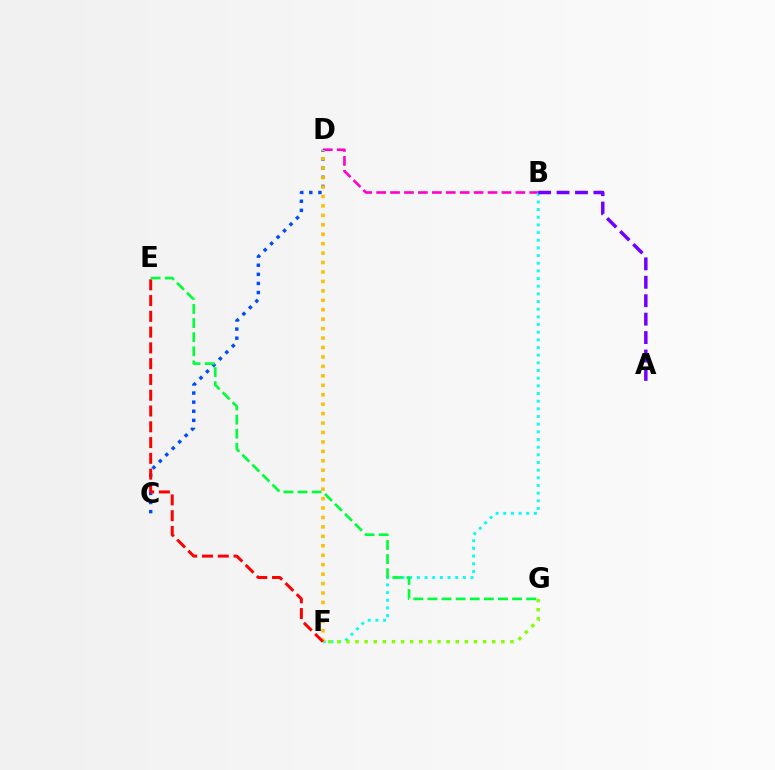{('B', 'D'): [{'color': '#ff00cf', 'line_style': 'dashed', 'thickness': 1.89}], ('C', 'D'): [{'color': '#004bff', 'line_style': 'dotted', 'thickness': 2.47}], ('B', 'F'): [{'color': '#00fff6', 'line_style': 'dotted', 'thickness': 2.08}], ('A', 'B'): [{'color': '#7200ff', 'line_style': 'dashed', 'thickness': 2.5}], ('D', 'F'): [{'color': '#ffbd00', 'line_style': 'dotted', 'thickness': 2.57}], ('E', 'F'): [{'color': '#ff0000', 'line_style': 'dashed', 'thickness': 2.14}], ('E', 'G'): [{'color': '#00ff39', 'line_style': 'dashed', 'thickness': 1.92}], ('F', 'G'): [{'color': '#84ff00', 'line_style': 'dotted', 'thickness': 2.48}]}